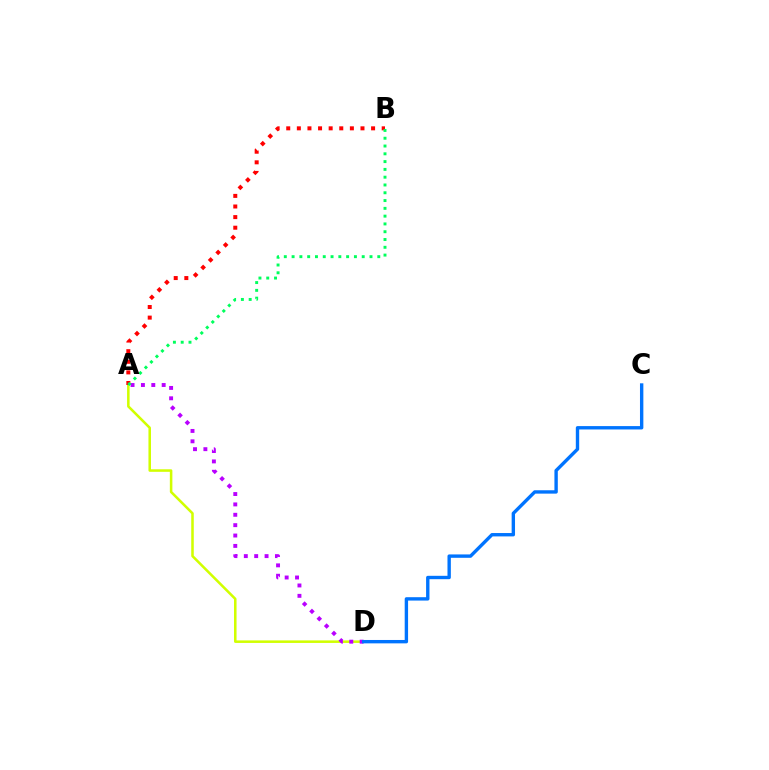{('A', 'D'): [{'color': '#d1ff00', 'line_style': 'solid', 'thickness': 1.83}, {'color': '#b900ff', 'line_style': 'dotted', 'thickness': 2.82}], ('A', 'B'): [{'color': '#ff0000', 'line_style': 'dotted', 'thickness': 2.88}, {'color': '#00ff5c', 'line_style': 'dotted', 'thickness': 2.12}], ('C', 'D'): [{'color': '#0074ff', 'line_style': 'solid', 'thickness': 2.43}]}